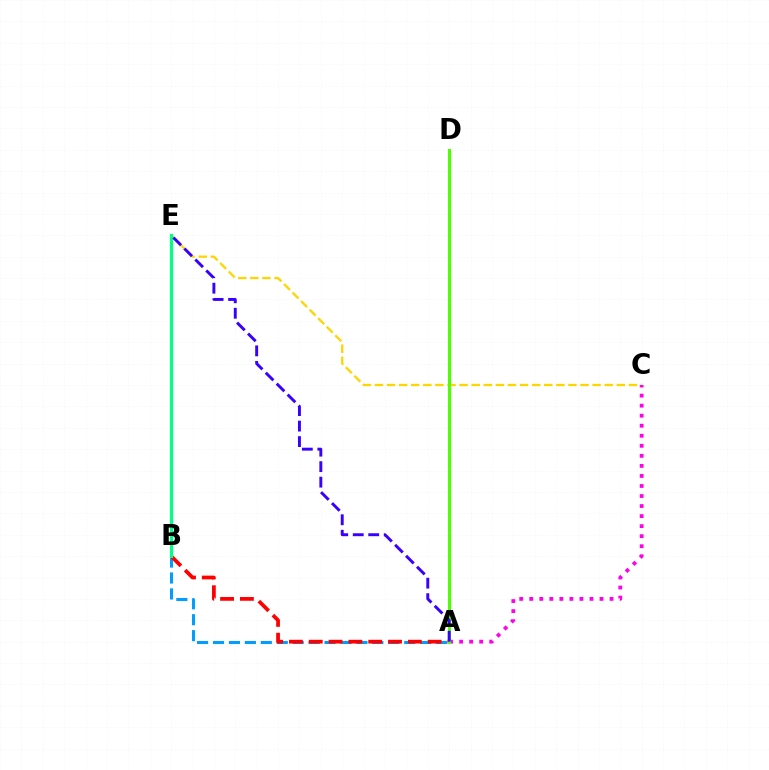{('A', 'B'): [{'color': '#009eff', 'line_style': 'dashed', 'thickness': 2.16}, {'color': '#ff0000', 'line_style': 'dashed', 'thickness': 2.69}], ('C', 'E'): [{'color': '#ffd500', 'line_style': 'dashed', 'thickness': 1.64}], ('A', 'C'): [{'color': '#ff00ed', 'line_style': 'dotted', 'thickness': 2.73}], ('A', 'D'): [{'color': '#4fff00', 'line_style': 'solid', 'thickness': 2.21}], ('B', 'E'): [{'color': '#00ff86', 'line_style': 'solid', 'thickness': 2.27}], ('A', 'E'): [{'color': '#3700ff', 'line_style': 'dashed', 'thickness': 2.1}]}